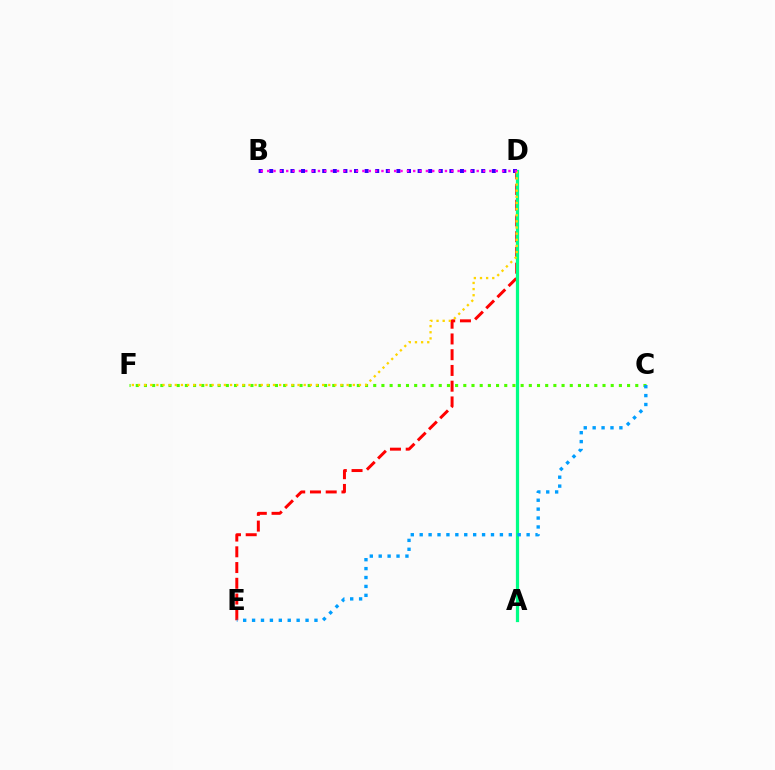{('D', 'E'): [{'color': '#ff0000', 'line_style': 'dashed', 'thickness': 2.14}], ('A', 'D'): [{'color': '#00ff86', 'line_style': 'solid', 'thickness': 2.33}], ('B', 'D'): [{'color': '#3700ff', 'line_style': 'dotted', 'thickness': 2.88}, {'color': '#ff00ed', 'line_style': 'dotted', 'thickness': 1.73}], ('C', 'F'): [{'color': '#4fff00', 'line_style': 'dotted', 'thickness': 2.22}], ('D', 'F'): [{'color': '#ffd500', 'line_style': 'dotted', 'thickness': 1.67}], ('C', 'E'): [{'color': '#009eff', 'line_style': 'dotted', 'thickness': 2.42}]}